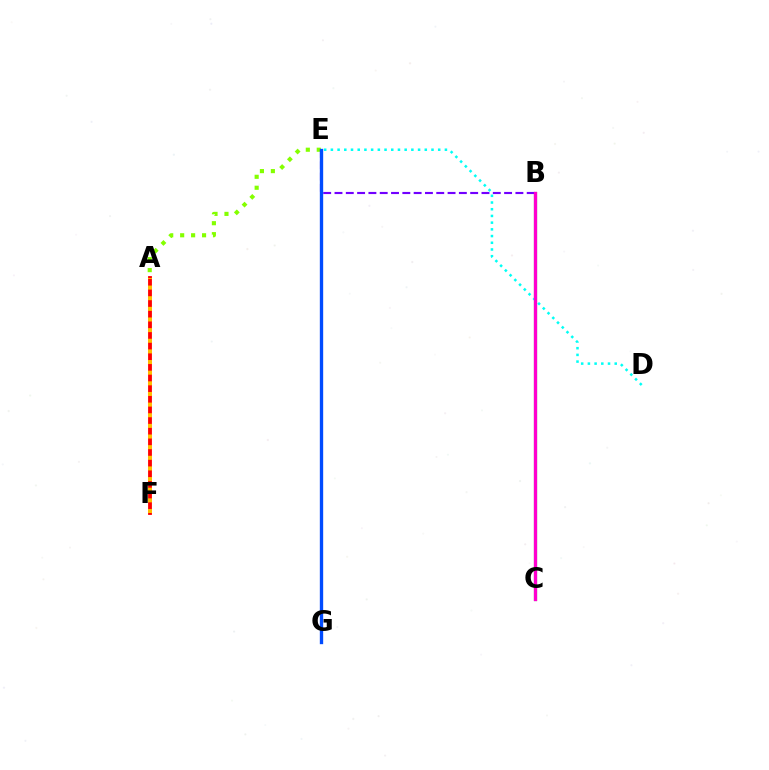{('B', 'C'): [{'color': '#00ff39', 'line_style': 'solid', 'thickness': 2.28}, {'color': '#ff00cf', 'line_style': 'solid', 'thickness': 2.36}], ('A', 'E'): [{'color': '#84ff00', 'line_style': 'dotted', 'thickness': 2.98}], ('A', 'F'): [{'color': '#ff0000', 'line_style': 'solid', 'thickness': 2.75}, {'color': '#ffbd00', 'line_style': 'dotted', 'thickness': 2.89}], ('D', 'E'): [{'color': '#00fff6', 'line_style': 'dotted', 'thickness': 1.82}], ('B', 'E'): [{'color': '#7200ff', 'line_style': 'dashed', 'thickness': 1.54}], ('E', 'G'): [{'color': '#004bff', 'line_style': 'solid', 'thickness': 2.4}]}